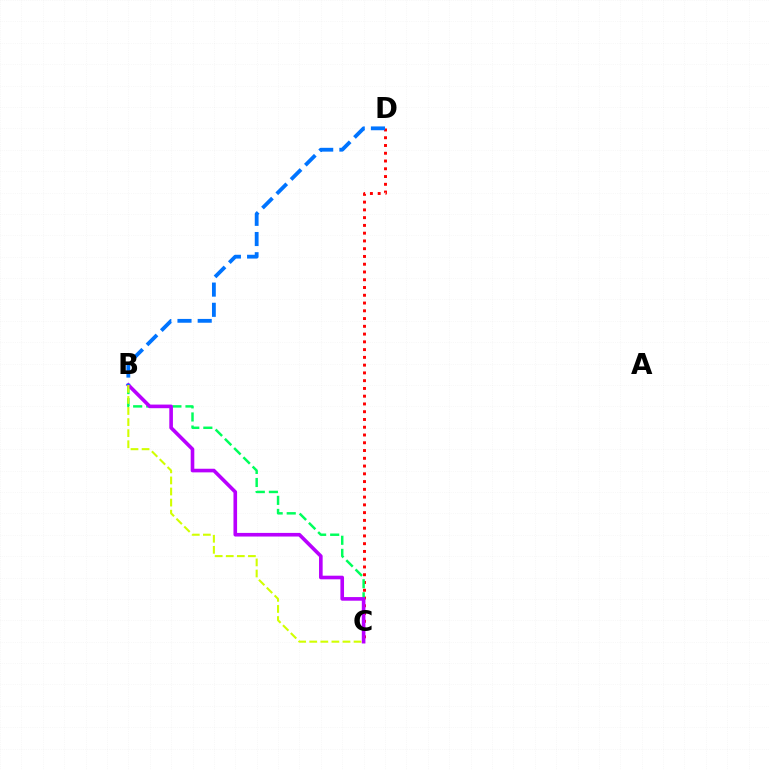{('C', 'D'): [{'color': '#ff0000', 'line_style': 'dotted', 'thickness': 2.11}], ('B', 'C'): [{'color': '#00ff5c', 'line_style': 'dashed', 'thickness': 1.78}, {'color': '#b900ff', 'line_style': 'solid', 'thickness': 2.61}, {'color': '#d1ff00', 'line_style': 'dashed', 'thickness': 1.5}], ('B', 'D'): [{'color': '#0074ff', 'line_style': 'dashed', 'thickness': 2.75}]}